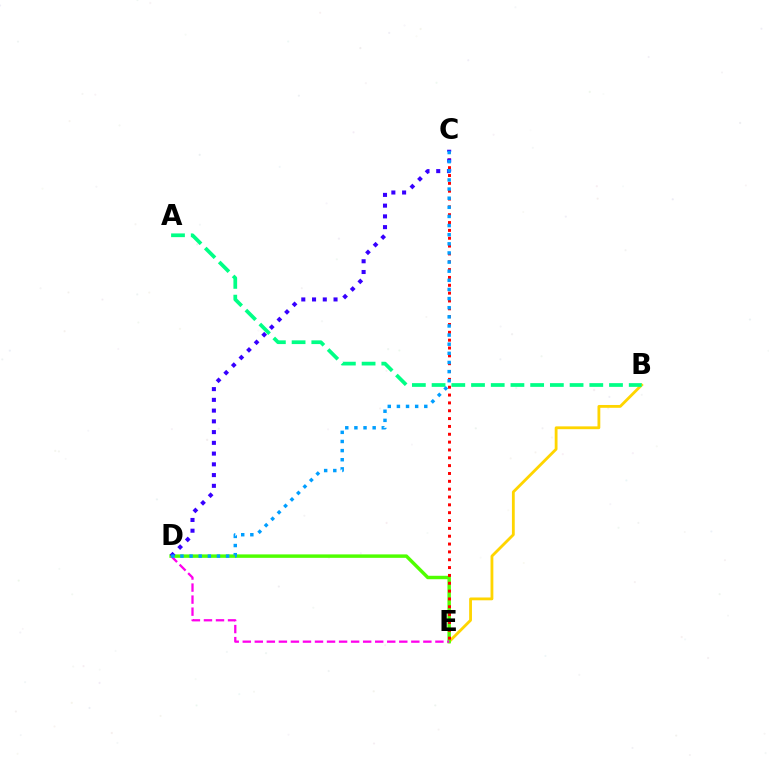{('B', 'E'): [{'color': '#ffd500', 'line_style': 'solid', 'thickness': 2.03}], ('D', 'E'): [{'color': '#4fff00', 'line_style': 'solid', 'thickness': 2.48}, {'color': '#ff00ed', 'line_style': 'dashed', 'thickness': 1.64}], ('A', 'B'): [{'color': '#00ff86', 'line_style': 'dashed', 'thickness': 2.68}], ('C', 'E'): [{'color': '#ff0000', 'line_style': 'dotted', 'thickness': 2.13}], ('C', 'D'): [{'color': '#3700ff', 'line_style': 'dotted', 'thickness': 2.92}, {'color': '#009eff', 'line_style': 'dotted', 'thickness': 2.48}]}